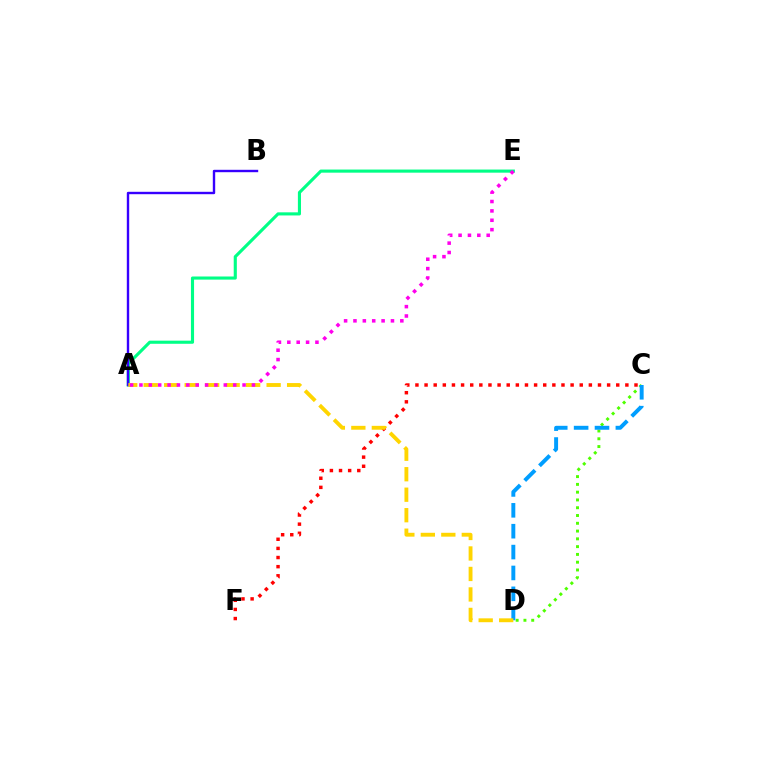{('C', 'F'): [{'color': '#ff0000', 'line_style': 'dotted', 'thickness': 2.48}], ('A', 'E'): [{'color': '#00ff86', 'line_style': 'solid', 'thickness': 2.24}, {'color': '#ff00ed', 'line_style': 'dotted', 'thickness': 2.55}], ('A', 'B'): [{'color': '#3700ff', 'line_style': 'solid', 'thickness': 1.73}], ('C', 'D'): [{'color': '#4fff00', 'line_style': 'dotted', 'thickness': 2.11}, {'color': '#009eff', 'line_style': 'dashed', 'thickness': 2.84}], ('A', 'D'): [{'color': '#ffd500', 'line_style': 'dashed', 'thickness': 2.78}]}